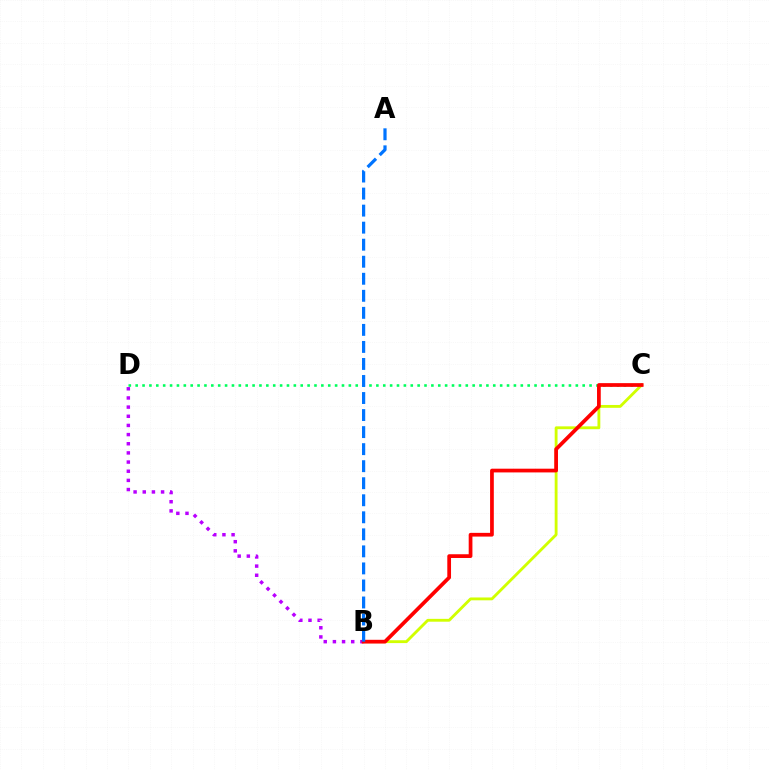{('C', 'D'): [{'color': '#00ff5c', 'line_style': 'dotted', 'thickness': 1.87}], ('B', 'C'): [{'color': '#d1ff00', 'line_style': 'solid', 'thickness': 2.05}, {'color': '#ff0000', 'line_style': 'solid', 'thickness': 2.68}], ('B', 'D'): [{'color': '#b900ff', 'line_style': 'dotted', 'thickness': 2.49}], ('A', 'B'): [{'color': '#0074ff', 'line_style': 'dashed', 'thickness': 2.31}]}